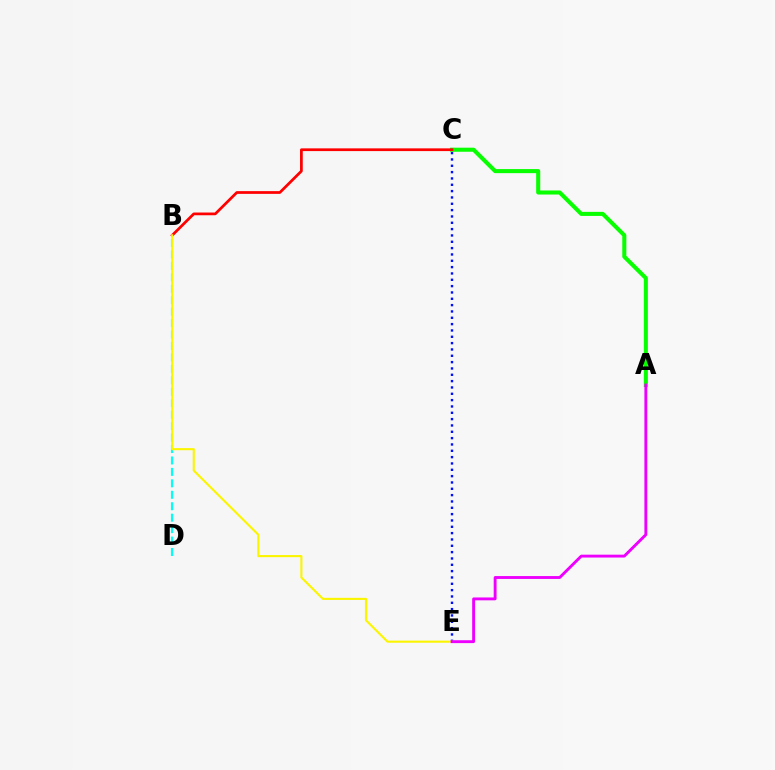{('C', 'E'): [{'color': '#0010ff', 'line_style': 'dotted', 'thickness': 1.72}], ('A', 'C'): [{'color': '#08ff00', 'line_style': 'solid', 'thickness': 2.92}], ('B', 'D'): [{'color': '#00fff6', 'line_style': 'dashed', 'thickness': 1.55}], ('B', 'C'): [{'color': '#ff0000', 'line_style': 'solid', 'thickness': 1.97}], ('B', 'E'): [{'color': '#fcf500', 'line_style': 'solid', 'thickness': 1.52}], ('A', 'E'): [{'color': '#ee00ff', 'line_style': 'solid', 'thickness': 2.08}]}